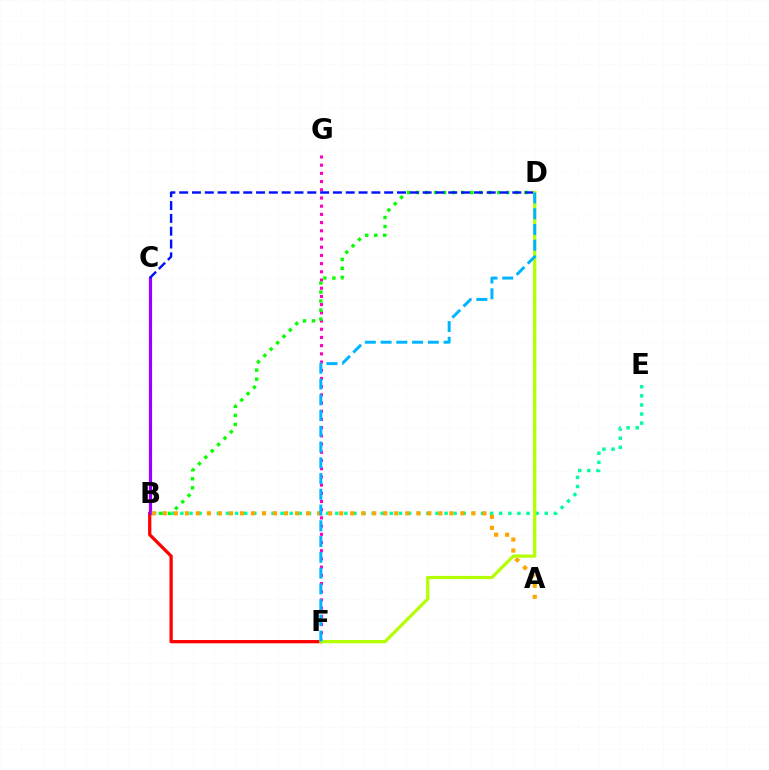{('F', 'G'): [{'color': '#ff00bd', 'line_style': 'dotted', 'thickness': 2.23}], ('B', 'D'): [{'color': '#08ff00', 'line_style': 'dotted', 'thickness': 2.45}], ('B', 'F'): [{'color': '#ff0000', 'line_style': 'solid', 'thickness': 2.35}], ('B', 'E'): [{'color': '#00ff9d', 'line_style': 'dotted', 'thickness': 2.47}], ('B', 'C'): [{'color': '#9b00ff', 'line_style': 'solid', 'thickness': 2.3}], ('C', 'D'): [{'color': '#0010ff', 'line_style': 'dashed', 'thickness': 1.74}], ('A', 'B'): [{'color': '#ffa500', 'line_style': 'dotted', 'thickness': 2.99}], ('D', 'F'): [{'color': '#b3ff00', 'line_style': 'solid', 'thickness': 2.33}, {'color': '#00b5ff', 'line_style': 'dashed', 'thickness': 2.14}]}